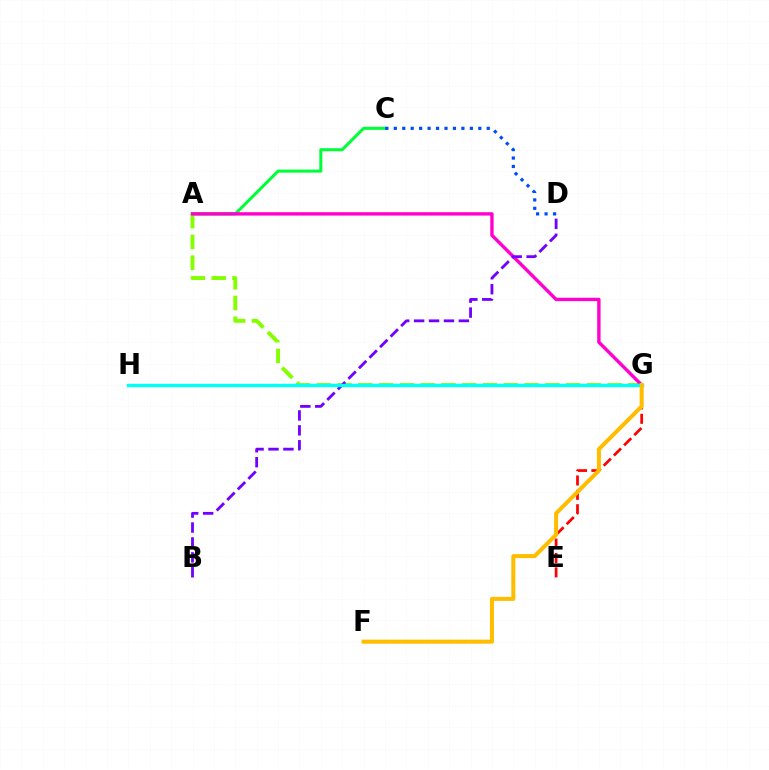{('E', 'G'): [{'color': '#ff0000', 'line_style': 'dashed', 'thickness': 1.96}], ('A', 'C'): [{'color': '#00ff39', 'line_style': 'solid', 'thickness': 2.2}], ('A', 'G'): [{'color': '#84ff00', 'line_style': 'dashed', 'thickness': 2.82}, {'color': '#ff00cf', 'line_style': 'solid', 'thickness': 2.43}], ('B', 'D'): [{'color': '#7200ff', 'line_style': 'dashed', 'thickness': 2.03}], ('G', 'H'): [{'color': '#00fff6', 'line_style': 'solid', 'thickness': 2.43}], ('C', 'D'): [{'color': '#004bff', 'line_style': 'dotted', 'thickness': 2.3}], ('F', 'G'): [{'color': '#ffbd00', 'line_style': 'solid', 'thickness': 2.91}]}